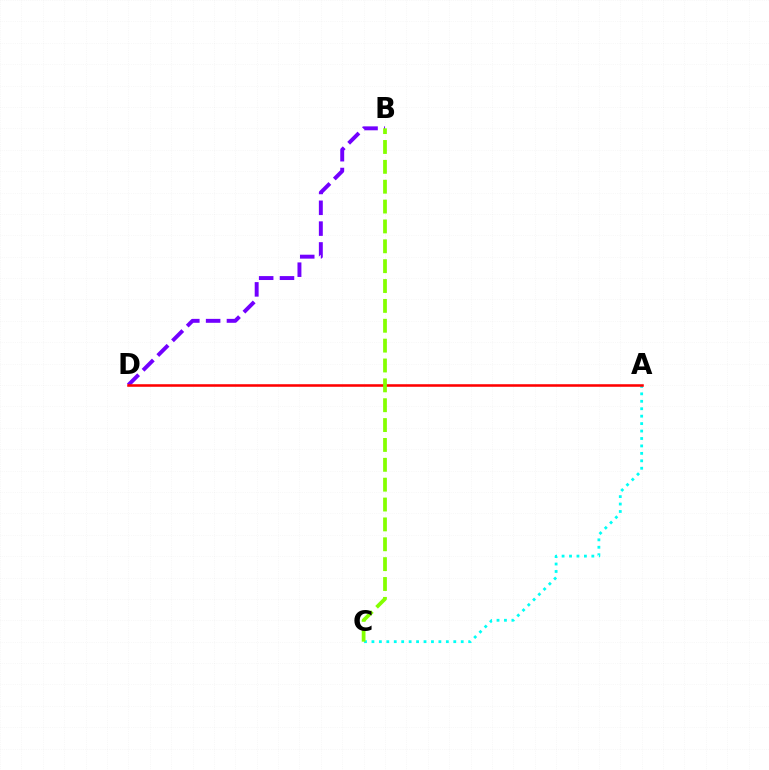{('B', 'D'): [{'color': '#7200ff', 'line_style': 'dashed', 'thickness': 2.83}], ('A', 'C'): [{'color': '#00fff6', 'line_style': 'dotted', 'thickness': 2.02}], ('A', 'D'): [{'color': '#ff0000', 'line_style': 'solid', 'thickness': 1.84}], ('B', 'C'): [{'color': '#84ff00', 'line_style': 'dashed', 'thickness': 2.7}]}